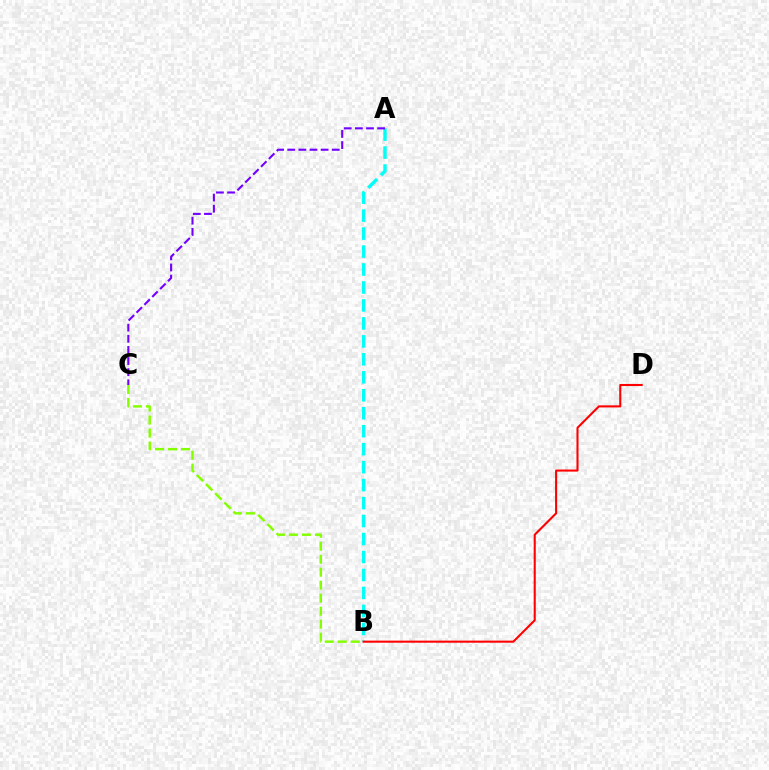{('A', 'B'): [{'color': '#00fff6', 'line_style': 'dashed', 'thickness': 2.44}], ('A', 'C'): [{'color': '#7200ff', 'line_style': 'dashed', 'thickness': 1.51}], ('B', 'C'): [{'color': '#84ff00', 'line_style': 'dashed', 'thickness': 1.76}], ('B', 'D'): [{'color': '#ff0000', 'line_style': 'solid', 'thickness': 1.5}]}